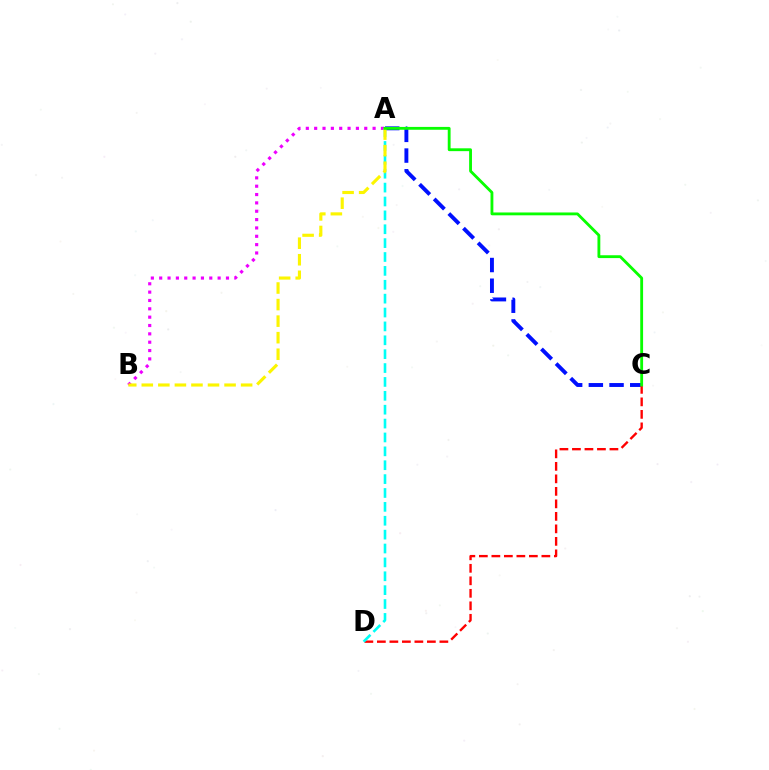{('A', 'C'): [{'color': '#0010ff', 'line_style': 'dashed', 'thickness': 2.81}, {'color': '#08ff00', 'line_style': 'solid', 'thickness': 2.04}], ('A', 'B'): [{'color': '#ee00ff', 'line_style': 'dotted', 'thickness': 2.27}, {'color': '#fcf500', 'line_style': 'dashed', 'thickness': 2.25}], ('C', 'D'): [{'color': '#ff0000', 'line_style': 'dashed', 'thickness': 1.7}], ('A', 'D'): [{'color': '#00fff6', 'line_style': 'dashed', 'thickness': 1.89}]}